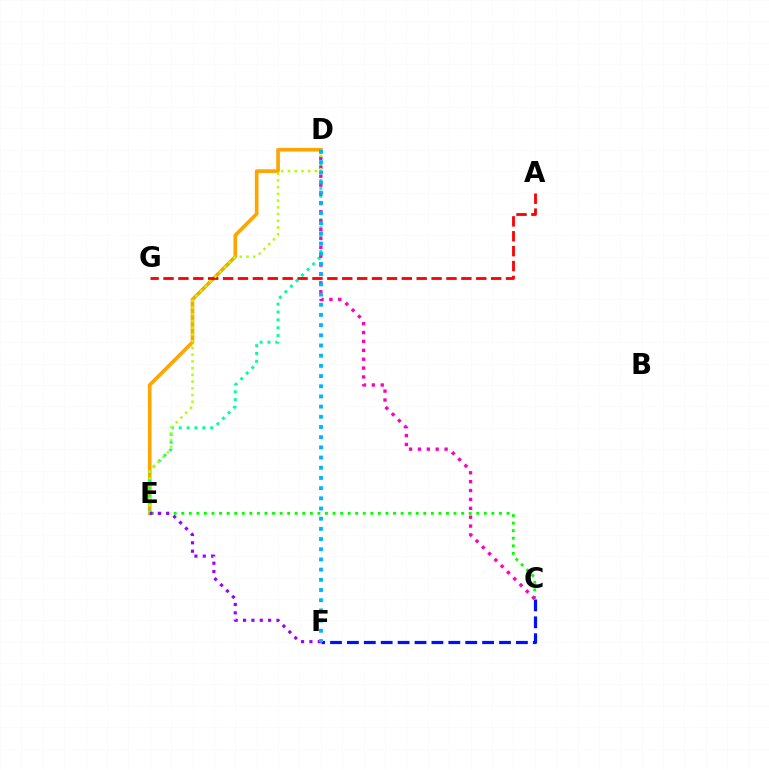{('C', 'E'): [{'color': '#08ff00', 'line_style': 'dotted', 'thickness': 2.06}], ('C', 'F'): [{'color': '#0010ff', 'line_style': 'dashed', 'thickness': 2.3}], ('D', 'E'): [{'color': '#ffa500', 'line_style': 'solid', 'thickness': 2.63}, {'color': '#00ff9d', 'line_style': 'dotted', 'thickness': 2.13}, {'color': '#b3ff00', 'line_style': 'dotted', 'thickness': 1.83}], ('A', 'G'): [{'color': '#ff0000', 'line_style': 'dashed', 'thickness': 2.02}], ('C', 'D'): [{'color': '#ff00bd', 'line_style': 'dotted', 'thickness': 2.41}], ('E', 'F'): [{'color': '#9b00ff', 'line_style': 'dotted', 'thickness': 2.27}], ('D', 'F'): [{'color': '#00b5ff', 'line_style': 'dotted', 'thickness': 2.77}]}